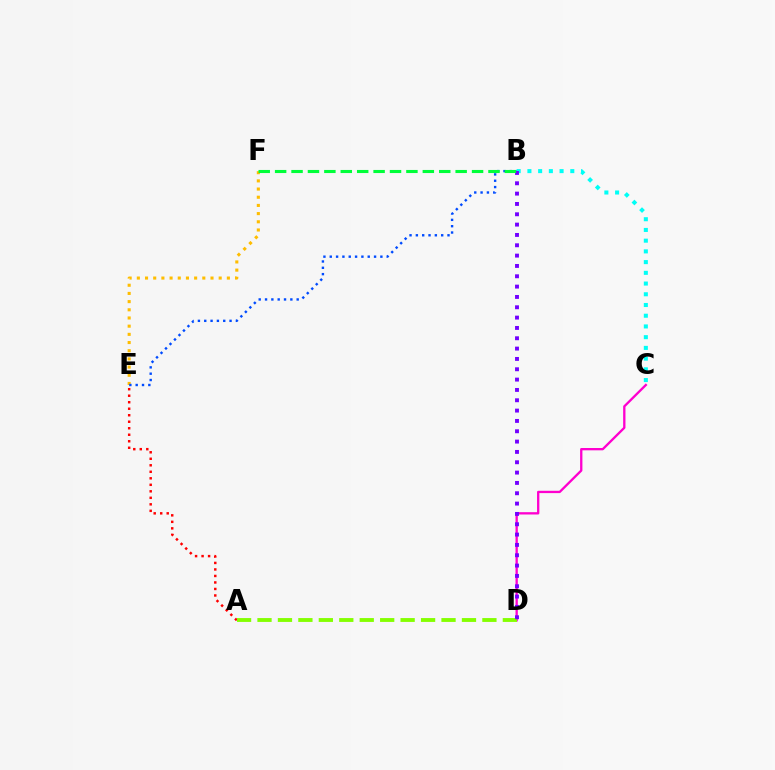{('E', 'F'): [{'color': '#ffbd00', 'line_style': 'dotted', 'thickness': 2.22}], ('B', 'E'): [{'color': '#004bff', 'line_style': 'dotted', 'thickness': 1.72}], ('C', 'D'): [{'color': '#ff00cf', 'line_style': 'solid', 'thickness': 1.67}], ('A', 'E'): [{'color': '#ff0000', 'line_style': 'dotted', 'thickness': 1.77}], ('A', 'D'): [{'color': '#84ff00', 'line_style': 'dashed', 'thickness': 2.78}], ('B', 'C'): [{'color': '#00fff6', 'line_style': 'dotted', 'thickness': 2.91}], ('B', 'D'): [{'color': '#7200ff', 'line_style': 'dotted', 'thickness': 2.81}], ('B', 'F'): [{'color': '#00ff39', 'line_style': 'dashed', 'thickness': 2.23}]}